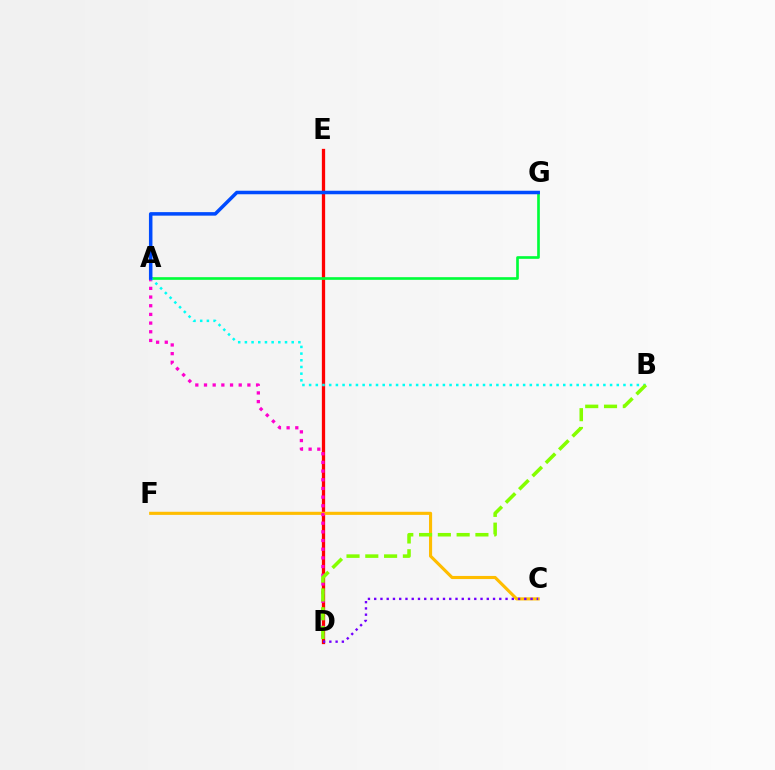{('D', 'E'): [{'color': '#ff0000', 'line_style': 'solid', 'thickness': 2.36}], ('C', 'F'): [{'color': '#ffbd00', 'line_style': 'solid', 'thickness': 2.24}], ('A', 'G'): [{'color': '#00ff39', 'line_style': 'solid', 'thickness': 1.91}, {'color': '#004bff', 'line_style': 'solid', 'thickness': 2.53}], ('A', 'D'): [{'color': '#ff00cf', 'line_style': 'dotted', 'thickness': 2.36}], ('A', 'B'): [{'color': '#00fff6', 'line_style': 'dotted', 'thickness': 1.82}], ('C', 'D'): [{'color': '#7200ff', 'line_style': 'dotted', 'thickness': 1.7}], ('B', 'D'): [{'color': '#84ff00', 'line_style': 'dashed', 'thickness': 2.55}]}